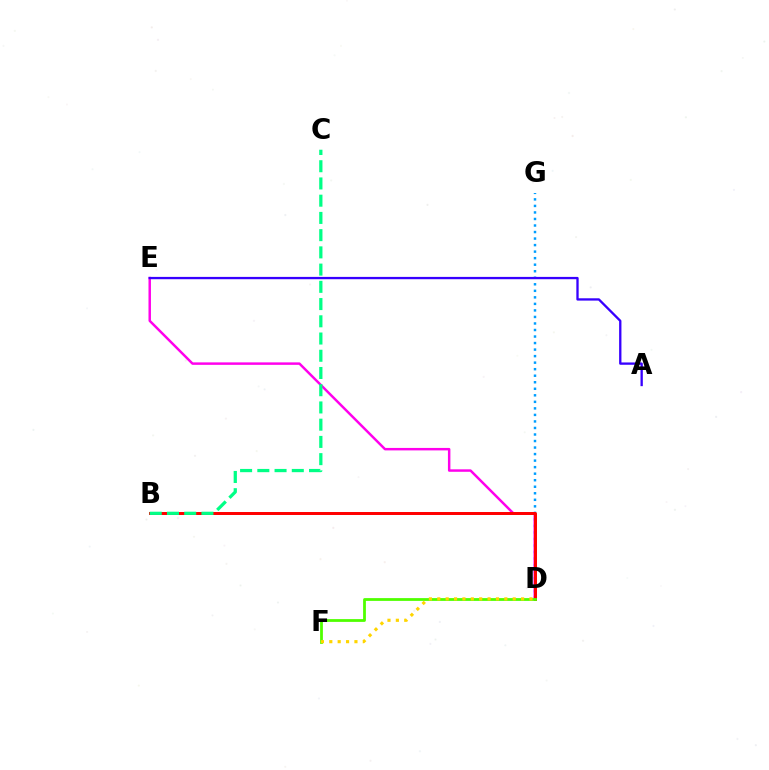{('D', 'G'): [{'color': '#009eff', 'line_style': 'dotted', 'thickness': 1.77}], ('D', 'E'): [{'color': '#ff00ed', 'line_style': 'solid', 'thickness': 1.78}], ('B', 'D'): [{'color': '#ff0000', 'line_style': 'solid', 'thickness': 2.14}], ('D', 'F'): [{'color': '#4fff00', 'line_style': 'solid', 'thickness': 2.0}, {'color': '#ffd500', 'line_style': 'dotted', 'thickness': 2.28}], ('B', 'C'): [{'color': '#00ff86', 'line_style': 'dashed', 'thickness': 2.34}], ('A', 'E'): [{'color': '#3700ff', 'line_style': 'solid', 'thickness': 1.67}]}